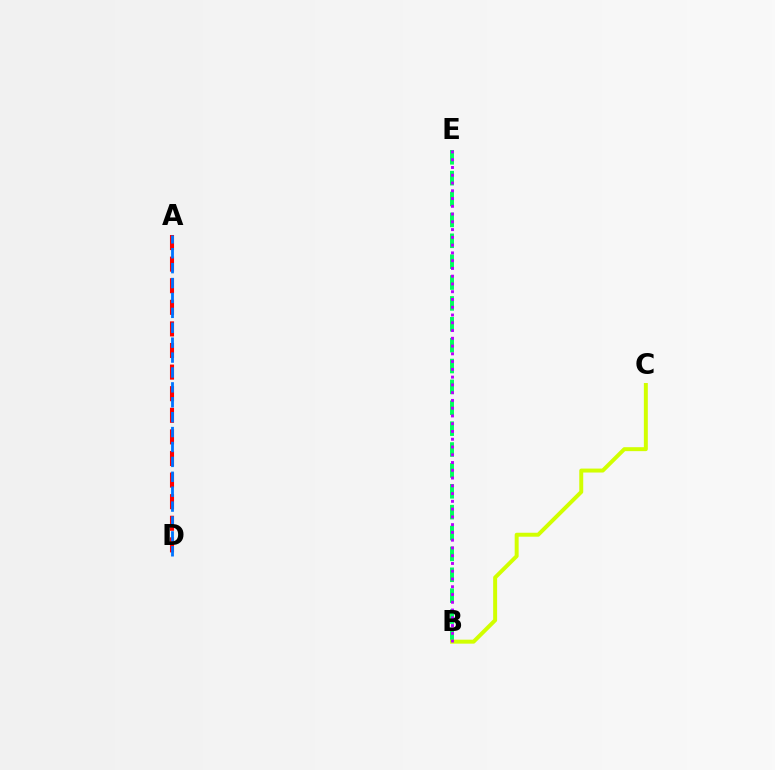{('B', 'E'): [{'color': '#00ff5c', 'line_style': 'dashed', 'thickness': 2.84}, {'color': '#b900ff', 'line_style': 'dotted', 'thickness': 2.11}], ('A', 'D'): [{'color': '#ff0000', 'line_style': 'dashed', 'thickness': 2.93}, {'color': '#0074ff', 'line_style': 'dashed', 'thickness': 2.02}], ('B', 'C'): [{'color': '#d1ff00', 'line_style': 'solid', 'thickness': 2.85}]}